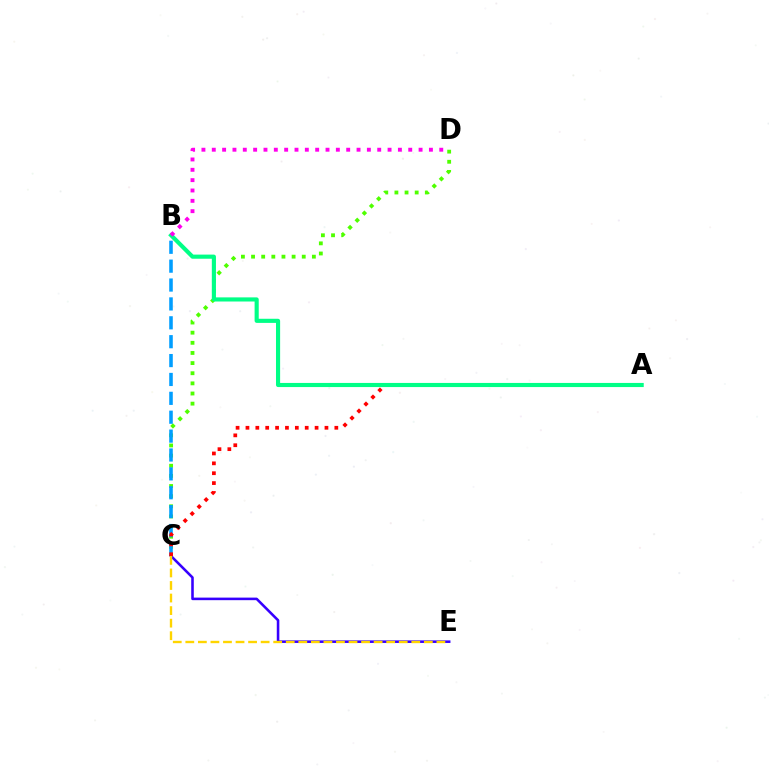{('C', 'D'): [{'color': '#4fff00', 'line_style': 'dotted', 'thickness': 2.75}], ('B', 'C'): [{'color': '#009eff', 'line_style': 'dashed', 'thickness': 2.57}], ('C', 'E'): [{'color': '#3700ff', 'line_style': 'solid', 'thickness': 1.85}, {'color': '#ffd500', 'line_style': 'dashed', 'thickness': 1.71}], ('A', 'C'): [{'color': '#ff0000', 'line_style': 'dotted', 'thickness': 2.68}], ('A', 'B'): [{'color': '#00ff86', 'line_style': 'solid', 'thickness': 2.97}], ('B', 'D'): [{'color': '#ff00ed', 'line_style': 'dotted', 'thickness': 2.81}]}